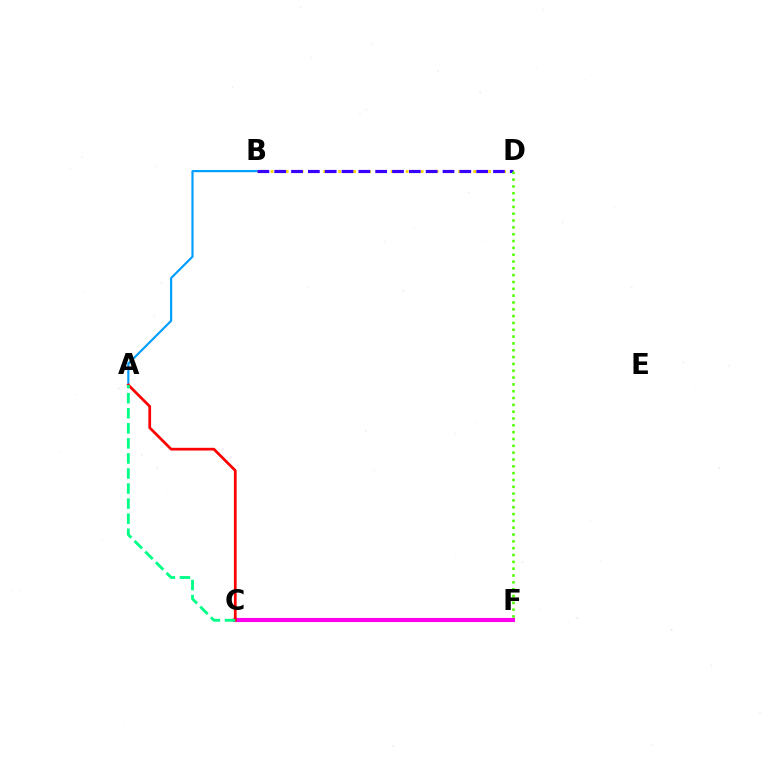{('A', 'B'): [{'color': '#009eff', 'line_style': 'solid', 'thickness': 1.56}], ('B', 'D'): [{'color': '#ffd500', 'line_style': 'dotted', 'thickness': 2.04}, {'color': '#3700ff', 'line_style': 'dashed', 'thickness': 2.29}], ('C', 'F'): [{'color': '#ff00ed', 'line_style': 'solid', 'thickness': 2.95}], ('A', 'C'): [{'color': '#ff0000', 'line_style': 'solid', 'thickness': 1.96}, {'color': '#00ff86', 'line_style': 'dashed', 'thickness': 2.05}], ('D', 'F'): [{'color': '#4fff00', 'line_style': 'dotted', 'thickness': 1.85}]}